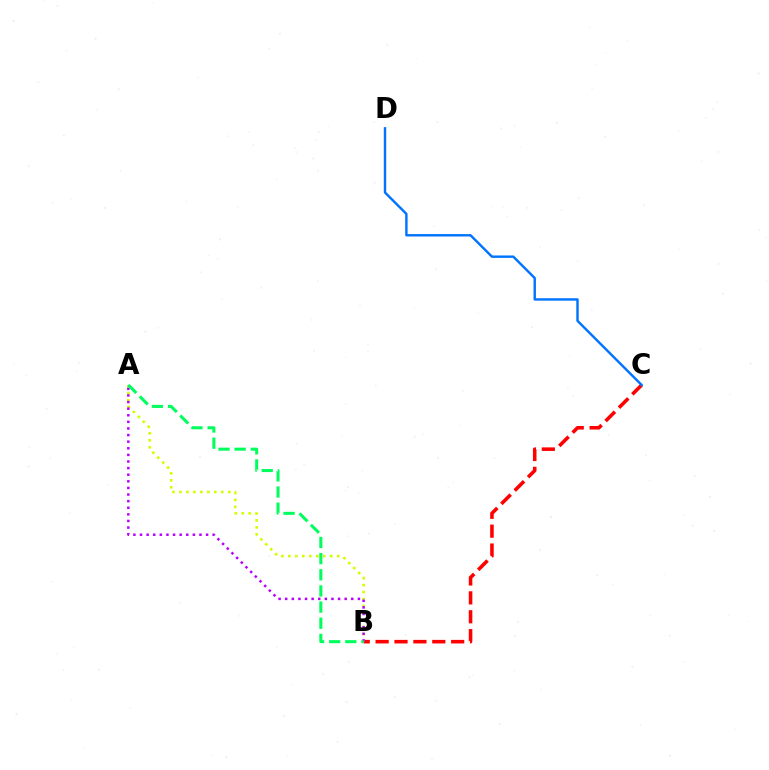{('B', 'C'): [{'color': '#ff0000', 'line_style': 'dashed', 'thickness': 2.57}], ('C', 'D'): [{'color': '#0074ff', 'line_style': 'solid', 'thickness': 1.74}], ('A', 'B'): [{'color': '#d1ff00', 'line_style': 'dotted', 'thickness': 1.9}, {'color': '#b900ff', 'line_style': 'dotted', 'thickness': 1.8}, {'color': '#00ff5c', 'line_style': 'dashed', 'thickness': 2.19}]}